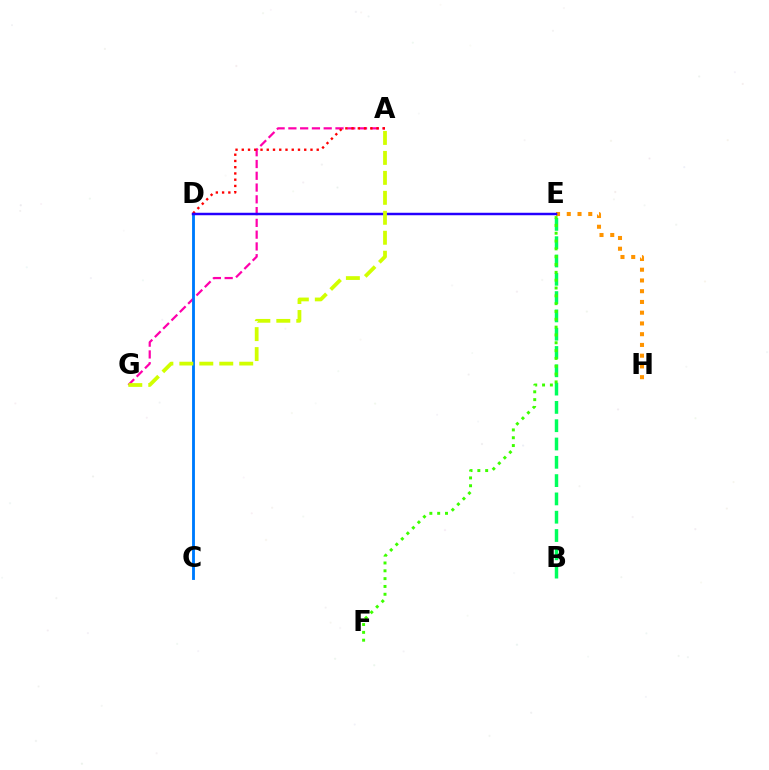{('C', 'D'): [{'color': '#b900ff', 'line_style': 'solid', 'thickness': 2.03}, {'color': '#00fff6', 'line_style': 'solid', 'thickness': 1.84}, {'color': '#0074ff', 'line_style': 'solid', 'thickness': 1.83}], ('A', 'G'): [{'color': '#ff00ac', 'line_style': 'dashed', 'thickness': 1.6}, {'color': '#d1ff00', 'line_style': 'dashed', 'thickness': 2.71}], ('A', 'D'): [{'color': '#ff0000', 'line_style': 'dotted', 'thickness': 1.7}], ('B', 'E'): [{'color': '#00ff5c', 'line_style': 'dashed', 'thickness': 2.49}], ('E', 'H'): [{'color': '#ff9400', 'line_style': 'dotted', 'thickness': 2.92}], ('D', 'E'): [{'color': '#2500ff', 'line_style': 'solid', 'thickness': 1.78}], ('E', 'F'): [{'color': '#3dff00', 'line_style': 'dotted', 'thickness': 2.13}]}